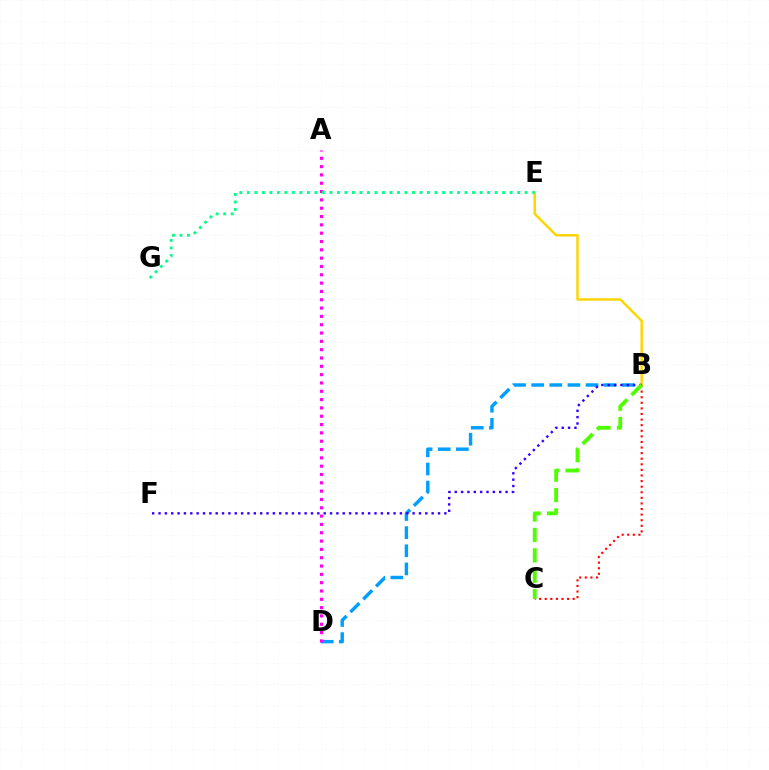{('B', 'D'): [{'color': '#009eff', 'line_style': 'dashed', 'thickness': 2.46}], ('B', 'C'): [{'color': '#ff0000', 'line_style': 'dotted', 'thickness': 1.52}, {'color': '#4fff00', 'line_style': 'dashed', 'thickness': 2.77}], ('B', 'E'): [{'color': '#ffd500', 'line_style': 'solid', 'thickness': 1.76}], ('A', 'D'): [{'color': '#ff00ed', 'line_style': 'dotted', 'thickness': 2.26}], ('B', 'F'): [{'color': '#3700ff', 'line_style': 'dotted', 'thickness': 1.73}], ('E', 'G'): [{'color': '#00ff86', 'line_style': 'dotted', 'thickness': 2.04}]}